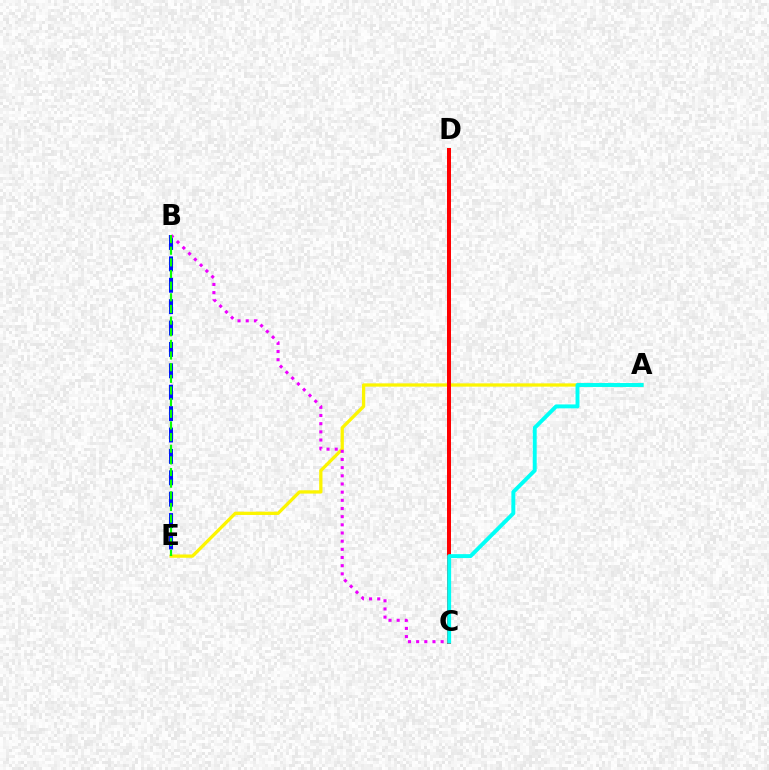{('A', 'E'): [{'color': '#fcf500', 'line_style': 'solid', 'thickness': 2.36}], ('B', 'E'): [{'color': '#0010ff', 'line_style': 'dashed', 'thickness': 2.91}, {'color': '#08ff00', 'line_style': 'dashed', 'thickness': 1.58}], ('B', 'C'): [{'color': '#ee00ff', 'line_style': 'dotted', 'thickness': 2.22}], ('C', 'D'): [{'color': '#ff0000', 'line_style': 'solid', 'thickness': 2.88}], ('A', 'C'): [{'color': '#00fff6', 'line_style': 'solid', 'thickness': 2.83}]}